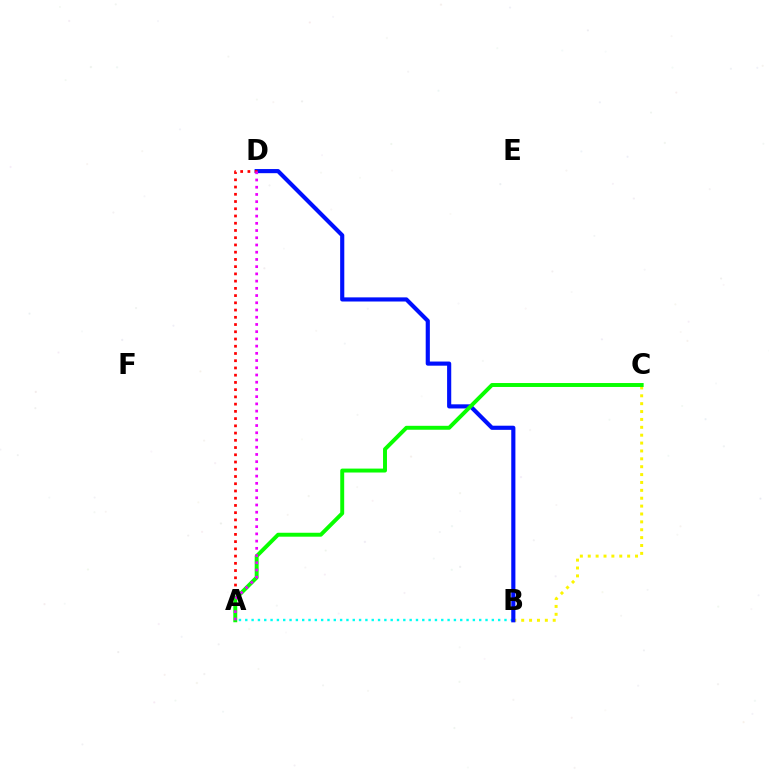{('A', 'B'): [{'color': '#00fff6', 'line_style': 'dotted', 'thickness': 1.72}], ('B', 'C'): [{'color': '#fcf500', 'line_style': 'dotted', 'thickness': 2.14}], ('B', 'D'): [{'color': '#0010ff', 'line_style': 'solid', 'thickness': 2.98}], ('A', 'D'): [{'color': '#ff0000', 'line_style': 'dotted', 'thickness': 1.97}, {'color': '#ee00ff', 'line_style': 'dotted', 'thickness': 1.96}], ('A', 'C'): [{'color': '#08ff00', 'line_style': 'solid', 'thickness': 2.83}]}